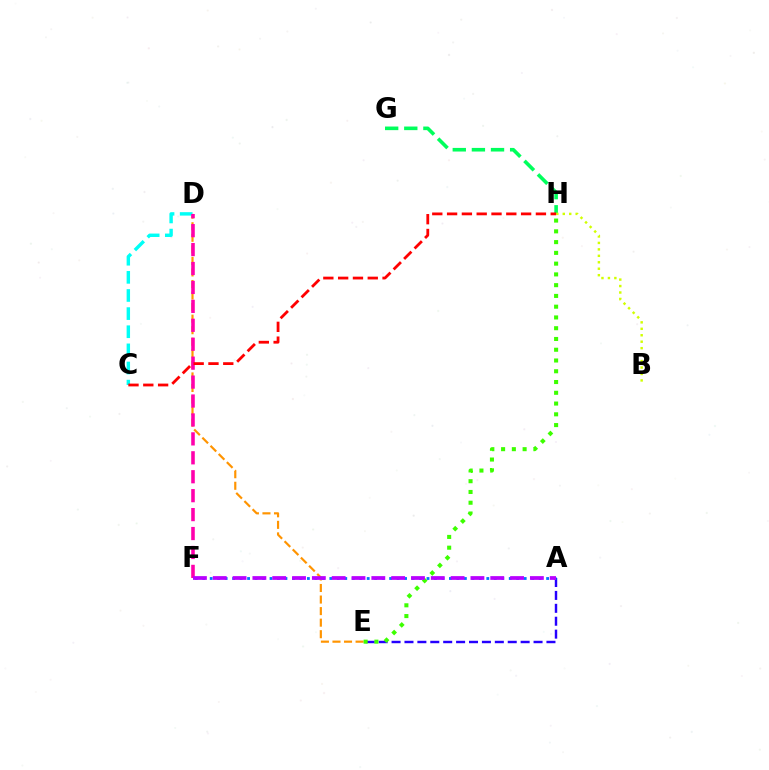{('G', 'H'): [{'color': '#00ff5c', 'line_style': 'dashed', 'thickness': 2.6}], ('A', 'E'): [{'color': '#2500ff', 'line_style': 'dashed', 'thickness': 1.75}], ('B', 'H'): [{'color': '#d1ff00', 'line_style': 'dotted', 'thickness': 1.75}], ('D', 'E'): [{'color': '#ff9400', 'line_style': 'dashed', 'thickness': 1.57}], ('C', 'D'): [{'color': '#00fff6', 'line_style': 'dashed', 'thickness': 2.46}], ('A', 'F'): [{'color': '#0074ff', 'line_style': 'dotted', 'thickness': 2.03}, {'color': '#b900ff', 'line_style': 'dashed', 'thickness': 2.69}], ('E', 'H'): [{'color': '#3dff00', 'line_style': 'dotted', 'thickness': 2.92}], ('D', 'F'): [{'color': '#ff00ac', 'line_style': 'dashed', 'thickness': 2.57}], ('C', 'H'): [{'color': '#ff0000', 'line_style': 'dashed', 'thickness': 2.01}]}